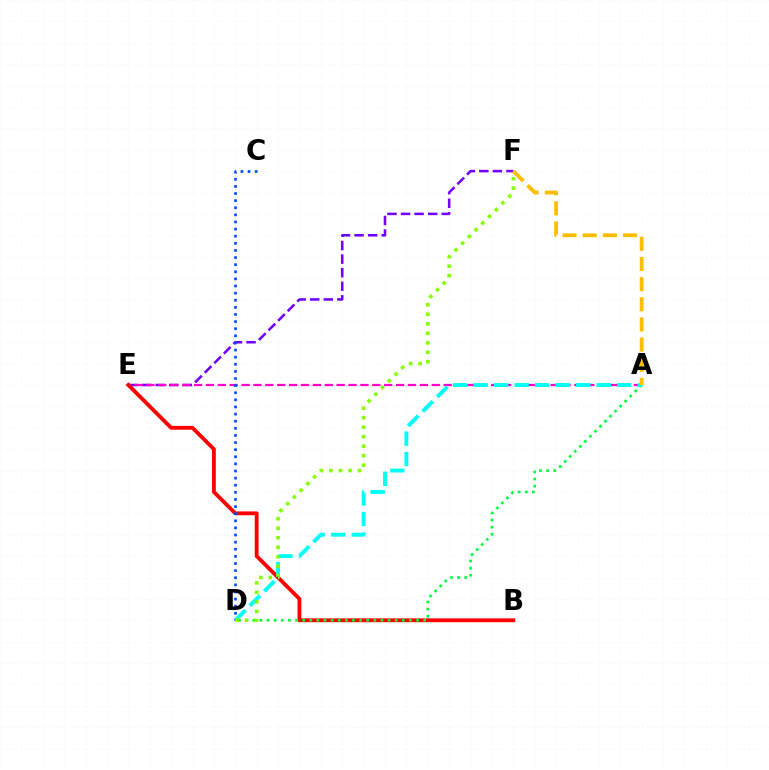{('E', 'F'): [{'color': '#7200ff', 'line_style': 'dashed', 'thickness': 1.84}], ('A', 'E'): [{'color': '#ff00cf', 'line_style': 'dashed', 'thickness': 1.61}], ('B', 'E'): [{'color': '#ff0000', 'line_style': 'solid', 'thickness': 2.75}], ('A', 'D'): [{'color': '#00ff39', 'line_style': 'dotted', 'thickness': 1.93}, {'color': '#00fff6', 'line_style': 'dashed', 'thickness': 2.79}], ('A', 'F'): [{'color': '#ffbd00', 'line_style': 'dashed', 'thickness': 2.74}], ('C', 'D'): [{'color': '#004bff', 'line_style': 'dotted', 'thickness': 1.93}], ('D', 'F'): [{'color': '#84ff00', 'line_style': 'dotted', 'thickness': 2.58}]}